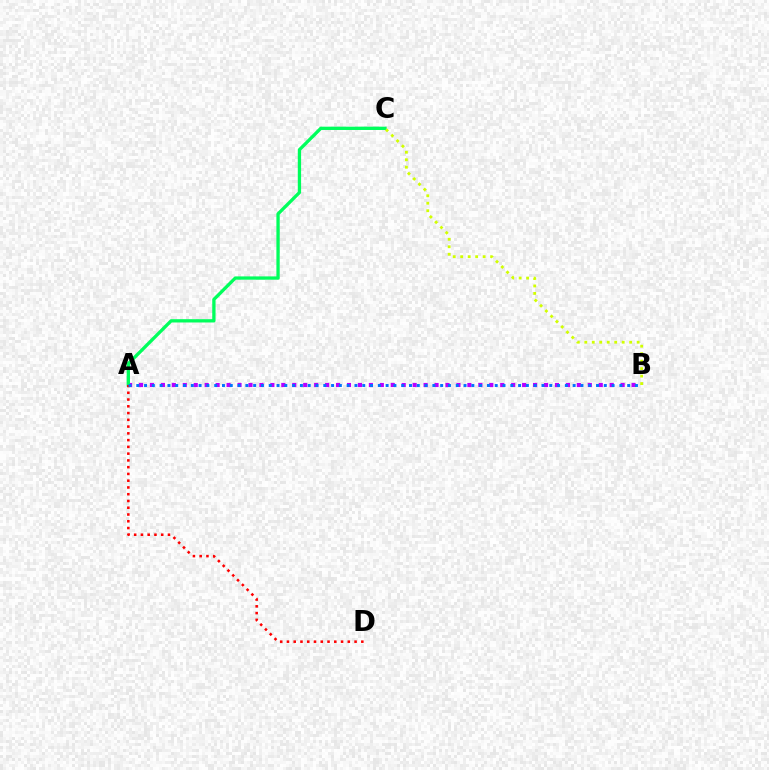{('A', 'B'): [{'color': '#b900ff', 'line_style': 'dotted', 'thickness': 2.97}, {'color': '#0074ff', 'line_style': 'dotted', 'thickness': 2.12}], ('A', 'C'): [{'color': '#00ff5c', 'line_style': 'solid', 'thickness': 2.38}], ('A', 'D'): [{'color': '#ff0000', 'line_style': 'dotted', 'thickness': 1.84}], ('B', 'C'): [{'color': '#d1ff00', 'line_style': 'dotted', 'thickness': 2.03}]}